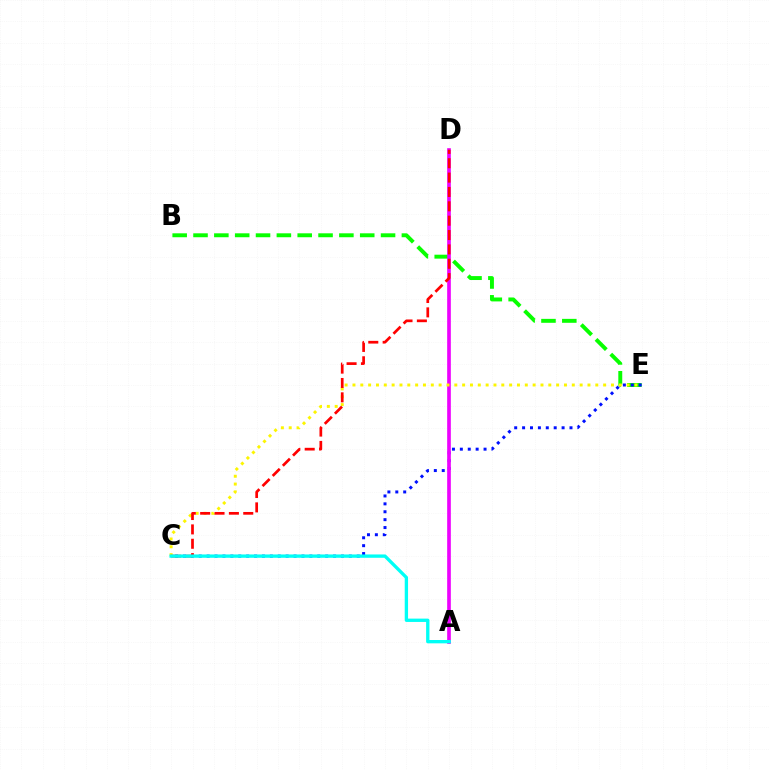{('B', 'E'): [{'color': '#08ff00', 'line_style': 'dashed', 'thickness': 2.83}], ('C', 'E'): [{'color': '#0010ff', 'line_style': 'dotted', 'thickness': 2.15}, {'color': '#fcf500', 'line_style': 'dotted', 'thickness': 2.13}], ('A', 'D'): [{'color': '#ee00ff', 'line_style': 'solid', 'thickness': 2.63}], ('C', 'D'): [{'color': '#ff0000', 'line_style': 'dashed', 'thickness': 1.95}], ('A', 'C'): [{'color': '#00fff6', 'line_style': 'solid', 'thickness': 2.4}]}